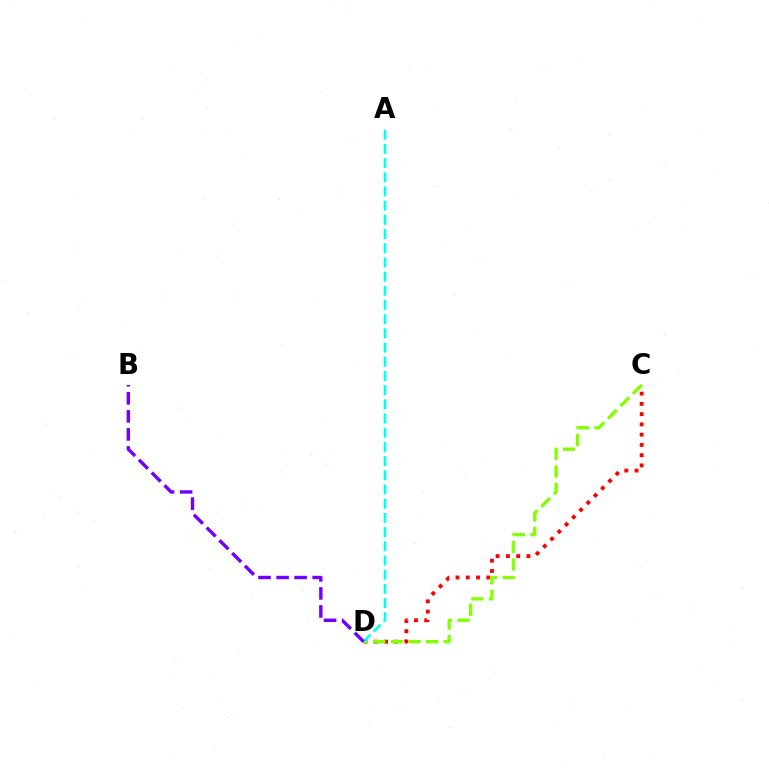{('C', 'D'): [{'color': '#ff0000', 'line_style': 'dotted', 'thickness': 2.79}, {'color': '#84ff00', 'line_style': 'dashed', 'thickness': 2.39}], ('A', 'D'): [{'color': '#00fff6', 'line_style': 'dashed', 'thickness': 1.93}], ('B', 'D'): [{'color': '#7200ff', 'line_style': 'dashed', 'thickness': 2.45}]}